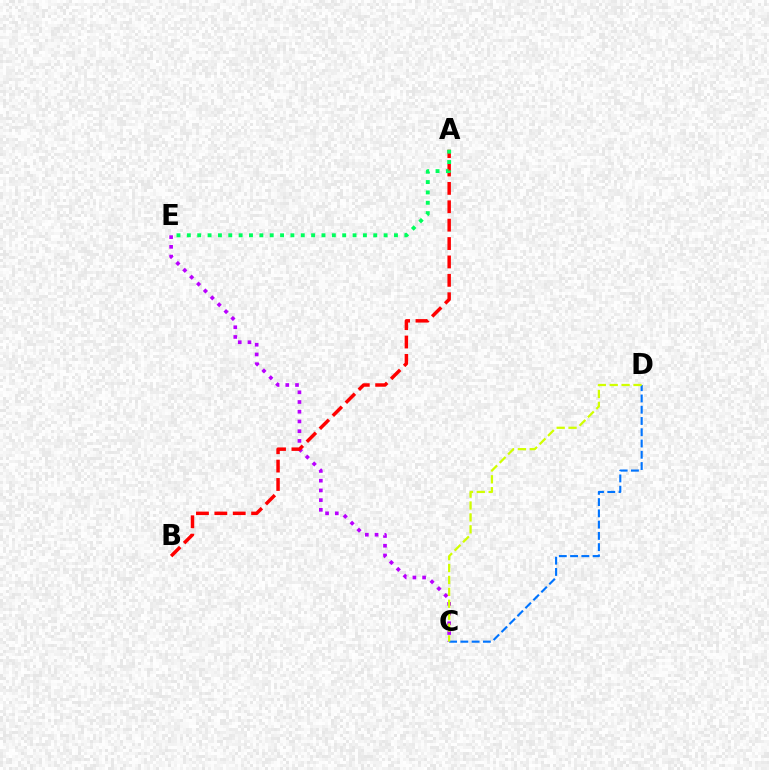{('C', 'E'): [{'color': '#b900ff', 'line_style': 'dotted', 'thickness': 2.64}], ('C', 'D'): [{'color': '#0074ff', 'line_style': 'dashed', 'thickness': 1.53}, {'color': '#d1ff00', 'line_style': 'dashed', 'thickness': 1.62}], ('A', 'B'): [{'color': '#ff0000', 'line_style': 'dashed', 'thickness': 2.5}], ('A', 'E'): [{'color': '#00ff5c', 'line_style': 'dotted', 'thickness': 2.81}]}